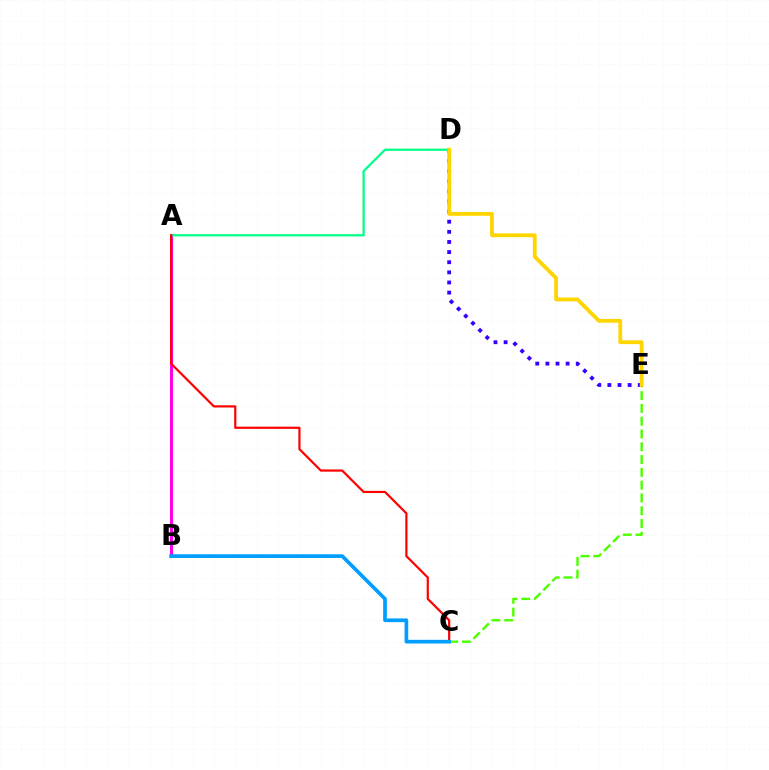{('D', 'E'): [{'color': '#3700ff', 'line_style': 'dotted', 'thickness': 2.75}, {'color': '#ffd500', 'line_style': 'solid', 'thickness': 2.75}], ('A', 'B'): [{'color': '#ff00ed', 'line_style': 'solid', 'thickness': 2.17}], ('A', 'D'): [{'color': '#00ff86', 'line_style': 'solid', 'thickness': 1.61}], ('A', 'C'): [{'color': '#ff0000', 'line_style': 'solid', 'thickness': 1.58}], ('C', 'E'): [{'color': '#4fff00', 'line_style': 'dashed', 'thickness': 1.74}], ('B', 'C'): [{'color': '#009eff', 'line_style': 'solid', 'thickness': 2.66}]}